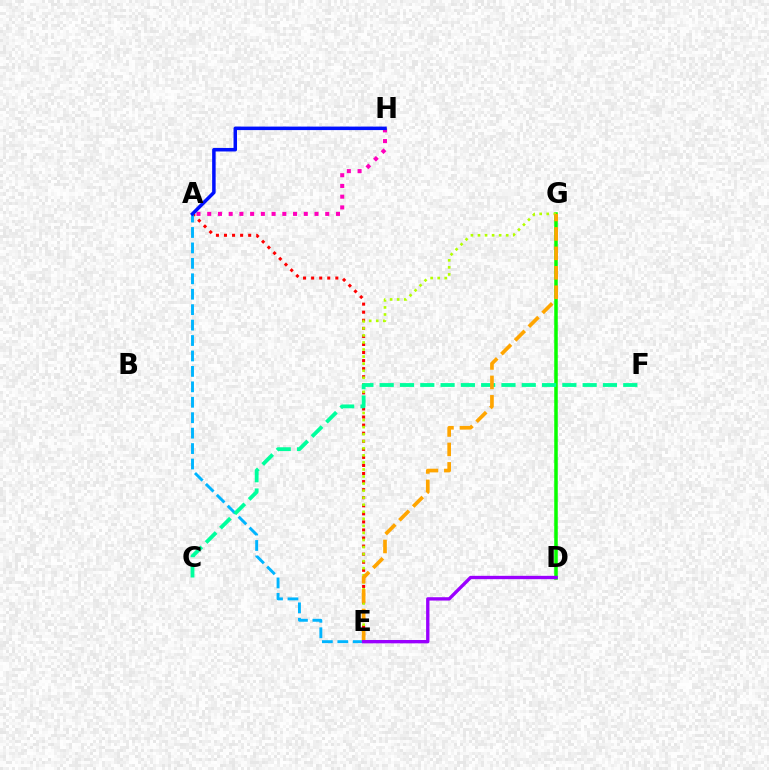{('A', 'E'): [{'color': '#ff0000', 'line_style': 'dotted', 'thickness': 2.19}, {'color': '#00b5ff', 'line_style': 'dashed', 'thickness': 2.1}], ('A', 'H'): [{'color': '#ff00bd', 'line_style': 'dotted', 'thickness': 2.92}, {'color': '#0010ff', 'line_style': 'solid', 'thickness': 2.52}], ('D', 'G'): [{'color': '#08ff00', 'line_style': 'solid', 'thickness': 2.54}], ('E', 'G'): [{'color': '#b3ff00', 'line_style': 'dotted', 'thickness': 1.92}, {'color': '#ffa500', 'line_style': 'dashed', 'thickness': 2.64}], ('C', 'F'): [{'color': '#00ff9d', 'line_style': 'dashed', 'thickness': 2.76}], ('D', 'E'): [{'color': '#9b00ff', 'line_style': 'solid', 'thickness': 2.4}]}